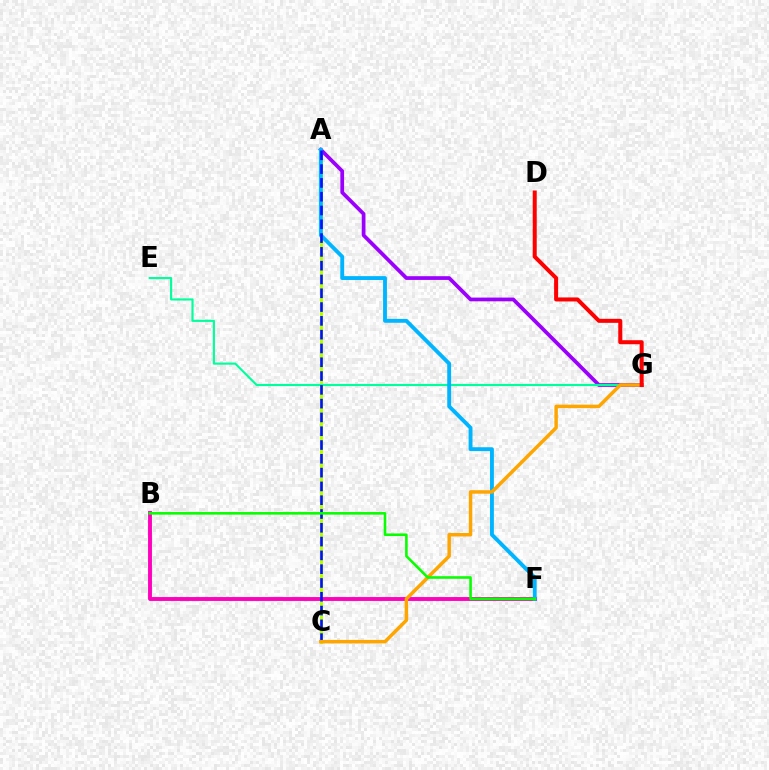{('A', 'C'): [{'color': '#b3ff00', 'line_style': 'solid', 'thickness': 2.19}, {'color': '#0010ff', 'line_style': 'dashed', 'thickness': 1.87}], ('A', 'G'): [{'color': '#9b00ff', 'line_style': 'solid', 'thickness': 2.69}], ('B', 'F'): [{'color': '#ff00bd', 'line_style': 'solid', 'thickness': 2.8}, {'color': '#08ff00', 'line_style': 'solid', 'thickness': 1.86}], ('E', 'G'): [{'color': '#00ff9d', 'line_style': 'solid', 'thickness': 1.54}], ('A', 'F'): [{'color': '#00b5ff', 'line_style': 'solid', 'thickness': 2.78}], ('C', 'G'): [{'color': '#ffa500', 'line_style': 'solid', 'thickness': 2.5}], ('D', 'G'): [{'color': '#ff0000', 'line_style': 'solid', 'thickness': 2.89}]}